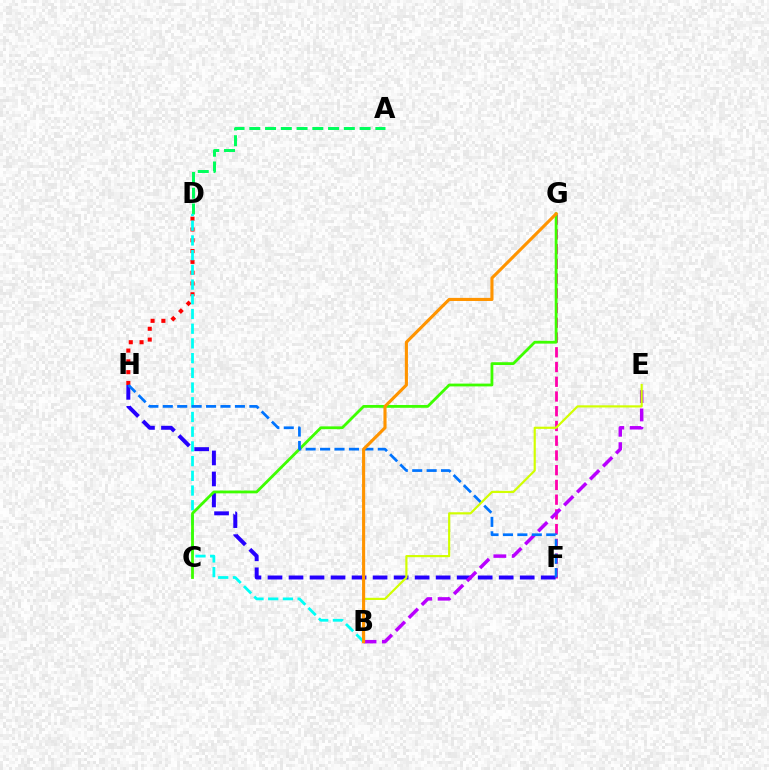{('F', 'G'): [{'color': '#ff00ac', 'line_style': 'dashed', 'thickness': 2.0}], ('A', 'D'): [{'color': '#00ff5c', 'line_style': 'dashed', 'thickness': 2.14}], ('D', 'H'): [{'color': '#ff0000', 'line_style': 'dotted', 'thickness': 2.93}], ('F', 'H'): [{'color': '#2500ff', 'line_style': 'dashed', 'thickness': 2.86}, {'color': '#0074ff', 'line_style': 'dashed', 'thickness': 1.96}], ('B', 'D'): [{'color': '#00fff6', 'line_style': 'dashed', 'thickness': 2.0}], ('B', 'E'): [{'color': '#b900ff', 'line_style': 'dashed', 'thickness': 2.49}, {'color': '#d1ff00', 'line_style': 'solid', 'thickness': 1.56}], ('C', 'G'): [{'color': '#3dff00', 'line_style': 'solid', 'thickness': 2.01}], ('B', 'G'): [{'color': '#ff9400', 'line_style': 'solid', 'thickness': 2.24}]}